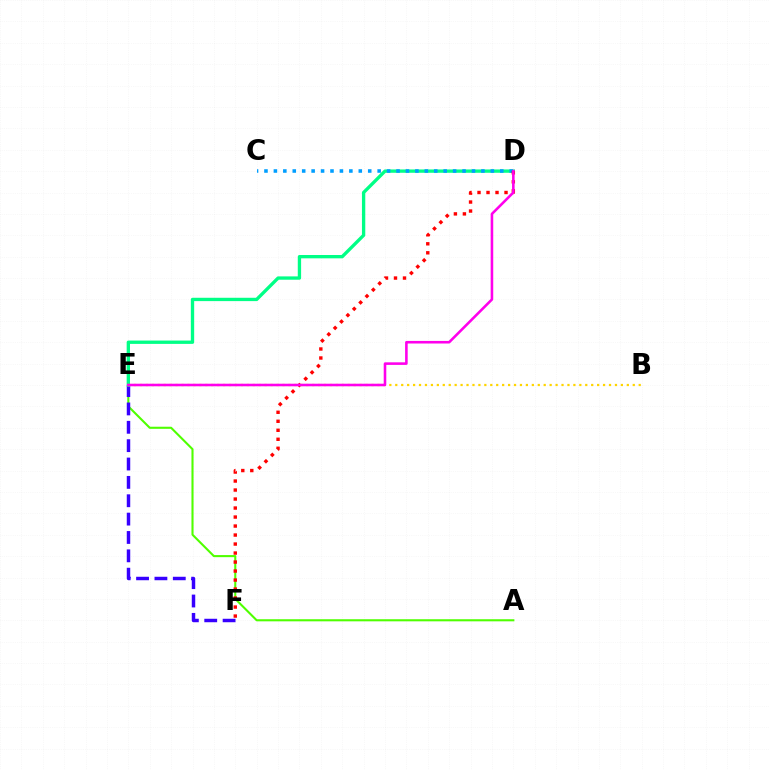{('A', 'E'): [{'color': '#4fff00', 'line_style': 'solid', 'thickness': 1.51}], ('E', 'F'): [{'color': '#3700ff', 'line_style': 'dashed', 'thickness': 2.49}], ('D', 'E'): [{'color': '#00ff86', 'line_style': 'solid', 'thickness': 2.4}, {'color': '#ff00ed', 'line_style': 'solid', 'thickness': 1.86}], ('C', 'D'): [{'color': '#009eff', 'line_style': 'dotted', 'thickness': 2.56}], ('B', 'E'): [{'color': '#ffd500', 'line_style': 'dotted', 'thickness': 1.61}], ('D', 'F'): [{'color': '#ff0000', 'line_style': 'dotted', 'thickness': 2.45}]}